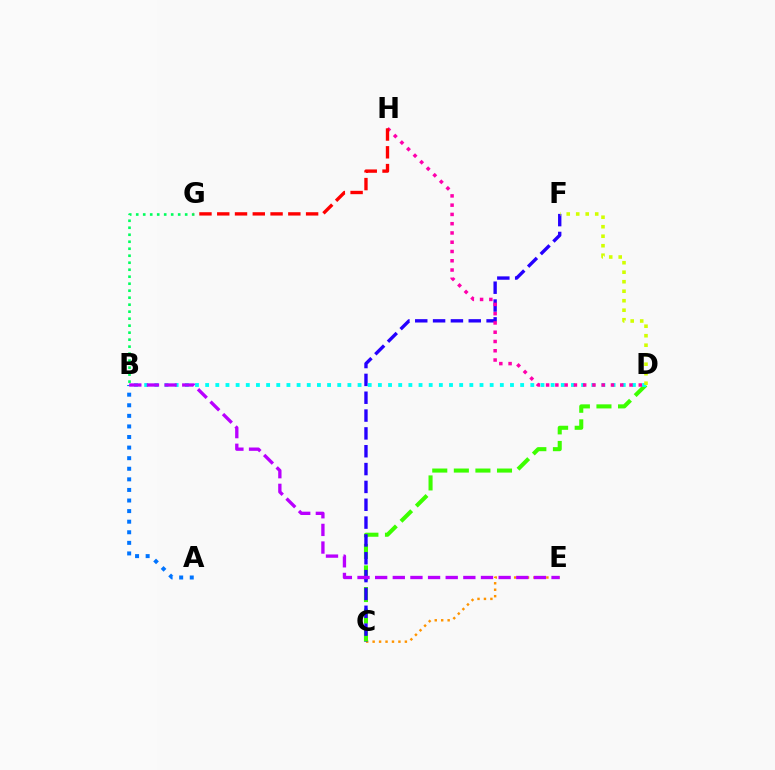{('C', 'E'): [{'color': '#ff9400', 'line_style': 'dotted', 'thickness': 1.75}], ('C', 'D'): [{'color': '#3dff00', 'line_style': 'dashed', 'thickness': 2.93}], ('C', 'F'): [{'color': '#2500ff', 'line_style': 'dashed', 'thickness': 2.42}], ('B', 'G'): [{'color': '#00ff5c', 'line_style': 'dotted', 'thickness': 1.9}], ('B', 'D'): [{'color': '#00fff6', 'line_style': 'dotted', 'thickness': 2.76}], ('A', 'B'): [{'color': '#0074ff', 'line_style': 'dotted', 'thickness': 2.88}], ('D', 'H'): [{'color': '#ff00ac', 'line_style': 'dotted', 'thickness': 2.52}], ('B', 'E'): [{'color': '#b900ff', 'line_style': 'dashed', 'thickness': 2.4}], ('D', 'F'): [{'color': '#d1ff00', 'line_style': 'dotted', 'thickness': 2.58}], ('G', 'H'): [{'color': '#ff0000', 'line_style': 'dashed', 'thickness': 2.41}]}